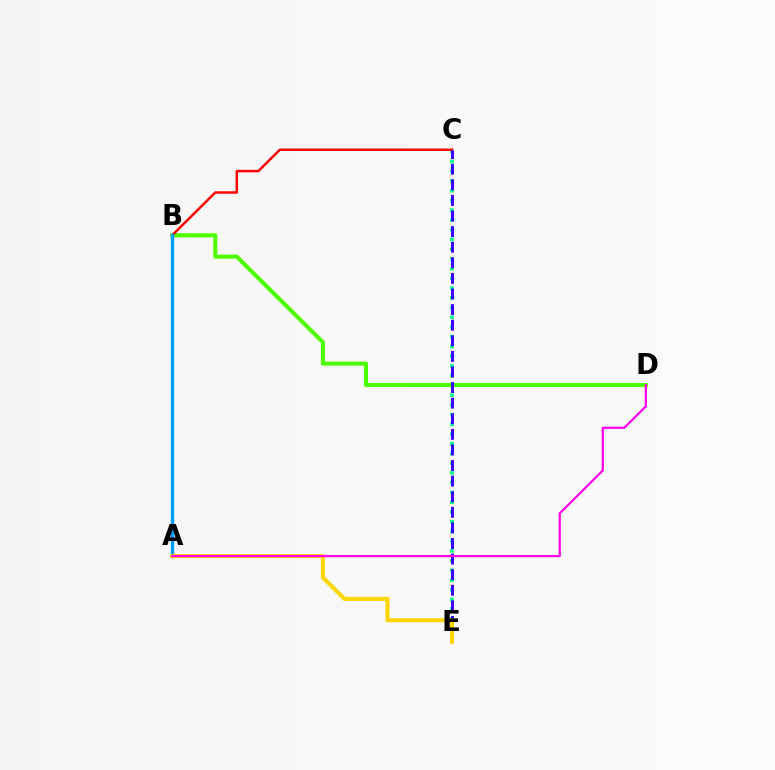{('C', 'E'): [{'color': '#00ff86', 'line_style': 'dotted', 'thickness': 2.64}, {'color': '#3700ff', 'line_style': 'dashed', 'thickness': 2.12}], ('B', 'D'): [{'color': '#4fff00', 'line_style': 'solid', 'thickness': 2.95}], ('B', 'C'): [{'color': '#ff0000', 'line_style': 'solid', 'thickness': 1.77}], ('A', 'B'): [{'color': '#009eff', 'line_style': 'solid', 'thickness': 2.45}], ('A', 'E'): [{'color': '#ffd500', 'line_style': 'solid', 'thickness': 2.93}], ('A', 'D'): [{'color': '#ff00ed', 'line_style': 'solid', 'thickness': 1.6}]}